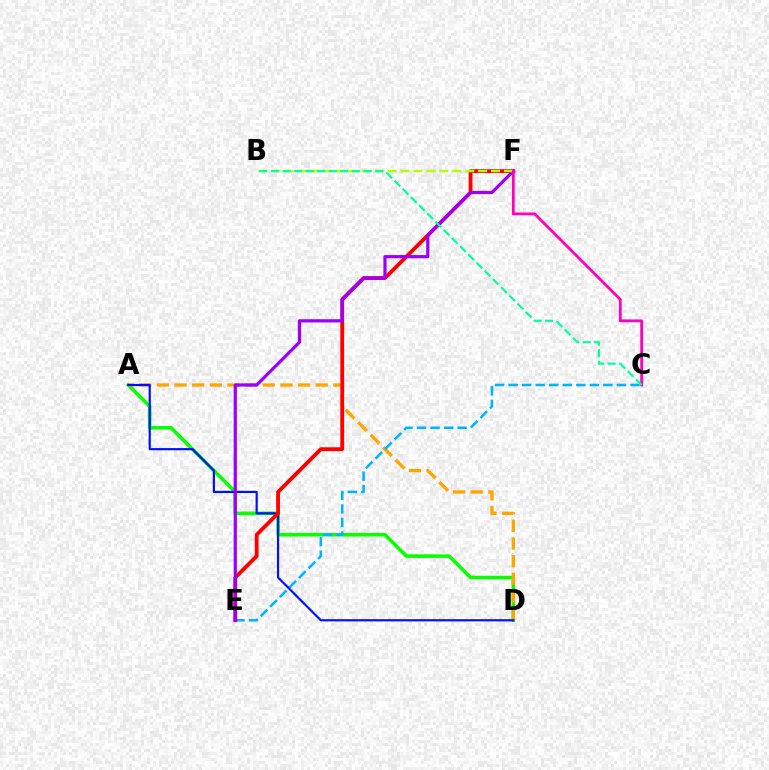{('A', 'D'): [{'color': '#08ff00', 'line_style': 'solid', 'thickness': 2.56}, {'color': '#ffa500', 'line_style': 'dashed', 'thickness': 2.4}, {'color': '#0010ff', 'line_style': 'solid', 'thickness': 1.57}], ('C', 'E'): [{'color': '#00b5ff', 'line_style': 'dashed', 'thickness': 1.84}], ('E', 'F'): [{'color': '#ff0000', 'line_style': 'solid', 'thickness': 2.74}, {'color': '#9b00ff', 'line_style': 'solid', 'thickness': 2.32}], ('B', 'F'): [{'color': '#b3ff00', 'line_style': 'dashed', 'thickness': 1.76}], ('C', 'F'): [{'color': '#ff00bd', 'line_style': 'solid', 'thickness': 2.02}], ('B', 'C'): [{'color': '#00ff9d', 'line_style': 'dashed', 'thickness': 1.58}]}